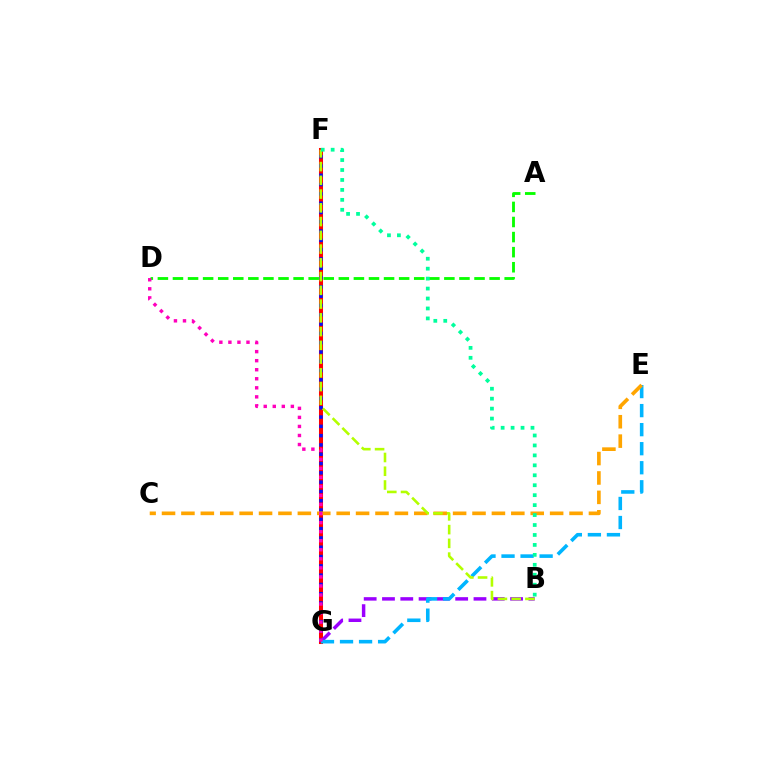{('F', 'G'): [{'color': '#ff0000', 'line_style': 'solid', 'thickness': 2.91}, {'color': '#0010ff', 'line_style': 'dotted', 'thickness': 2.53}], ('B', 'G'): [{'color': '#9b00ff', 'line_style': 'dashed', 'thickness': 2.49}], ('E', 'G'): [{'color': '#00b5ff', 'line_style': 'dashed', 'thickness': 2.59}], ('C', 'E'): [{'color': '#ffa500', 'line_style': 'dashed', 'thickness': 2.64}], ('A', 'D'): [{'color': '#08ff00', 'line_style': 'dashed', 'thickness': 2.05}], ('B', 'F'): [{'color': '#b3ff00', 'line_style': 'dashed', 'thickness': 1.87}, {'color': '#00ff9d', 'line_style': 'dotted', 'thickness': 2.7}], ('D', 'G'): [{'color': '#ff00bd', 'line_style': 'dotted', 'thickness': 2.46}]}